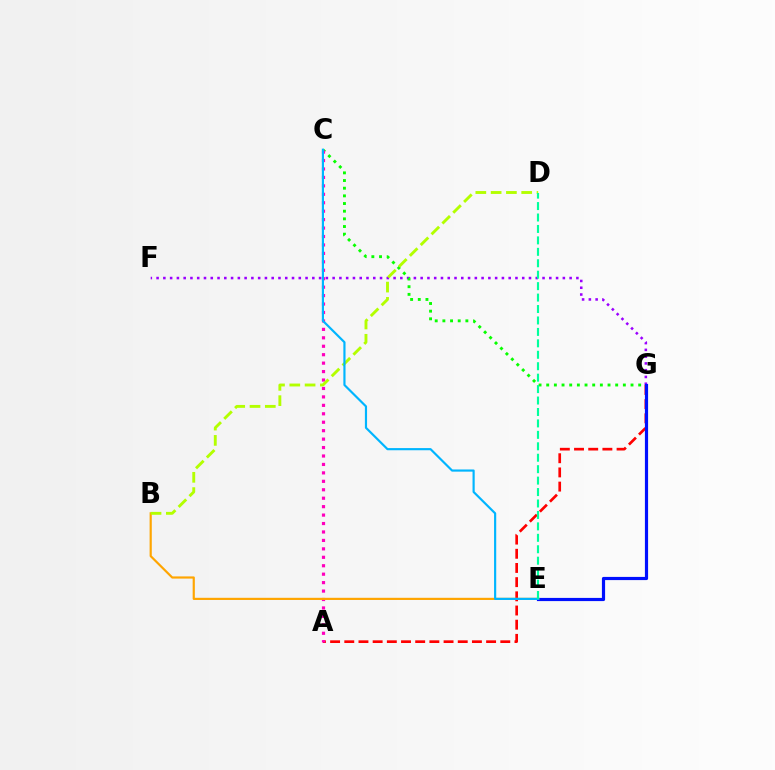{('A', 'G'): [{'color': '#ff0000', 'line_style': 'dashed', 'thickness': 1.93}], ('F', 'G'): [{'color': '#9b00ff', 'line_style': 'dotted', 'thickness': 1.84}], ('C', 'G'): [{'color': '#08ff00', 'line_style': 'dotted', 'thickness': 2.08}], ('A', 'C'): [{'color': '#ff00bd', 'line_style': 'dotted', 'thickness': 2.29}], ('E', 'G'): [{'color': '#0010ff', 'line_style': 'solid', 'thickness': 2.29}], ('B', 'E'): [{'color': '#ffa500', 'line_style': 'solid', 'thickness': 1.57}], ('B', 'D'): [{'color': '#b3ff00', 'line_style': 'dashed', 'thickness': 2.08}], ('C', 'E'): [{'color': '#00b5ff', 'line_style': 'solid', 'thickness': 1.56}], ('D', 'E'): [{'color': '#00ff9d', 'line_style': 'dashed', 'thickness': 1.55}]}